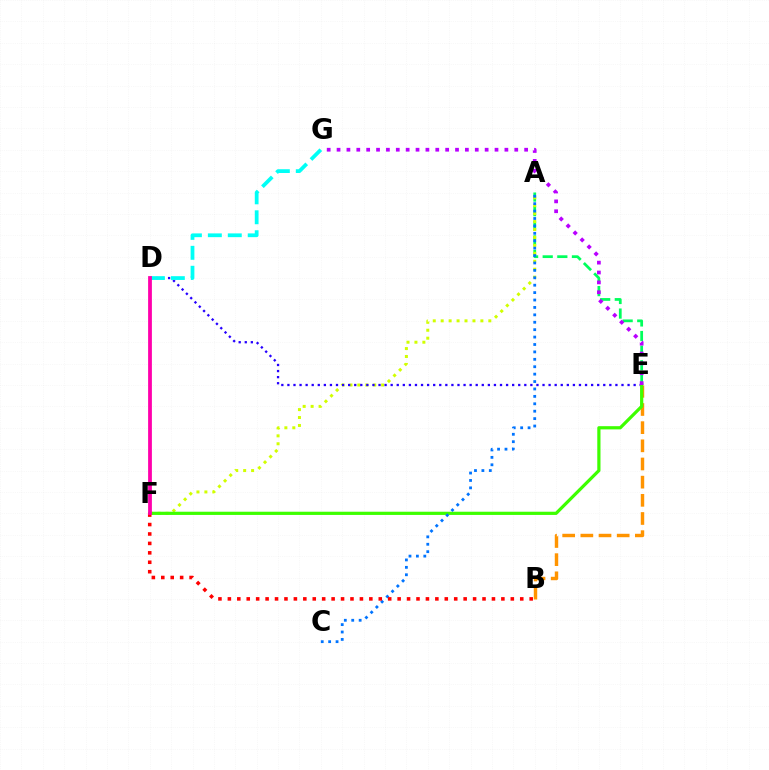{('B', 'E'): [{'color': '#ff9400', 'line_style': 'dashed', 'thickness': 2.47}], ('A', 'E'): [{'color': '#00ff5c', 'line_style': 'dashed', 'thickness': 1.99}], ('A', 'F'): [{'color': '#d1ff00', 'line_style': 'dotted', 'thickness': 2.16}], ('D', 'E'): [{'color': '#2500ff', 'line_style': 'dotted', 'thickness': 1.65}], ('E', 'F'): [{'color': '#3dff00', 'line_style': 'solid', 'thickness': 2.31}], ('D', 'G'): [{'color': '#00fff6', 'line_style': 'dashed', 'thickness': 2.71}], ('A', 'C'): [{'color': '#0074ff', 'line_style': 'dotted', 'thickness': 2.01}], ('B', 'F'): [{'color': '#ff0000', 'line_style': 'dotted', 'thickness': 2.56}], ('E', 'G'): [{'color': '#b900ff', 'line_style': 'dotted', 'thickness': 2.68}], ('D', 'F'): [{'color': '#ff00ac', 'line_style': 'solid', 'thickness': 2.72}]}